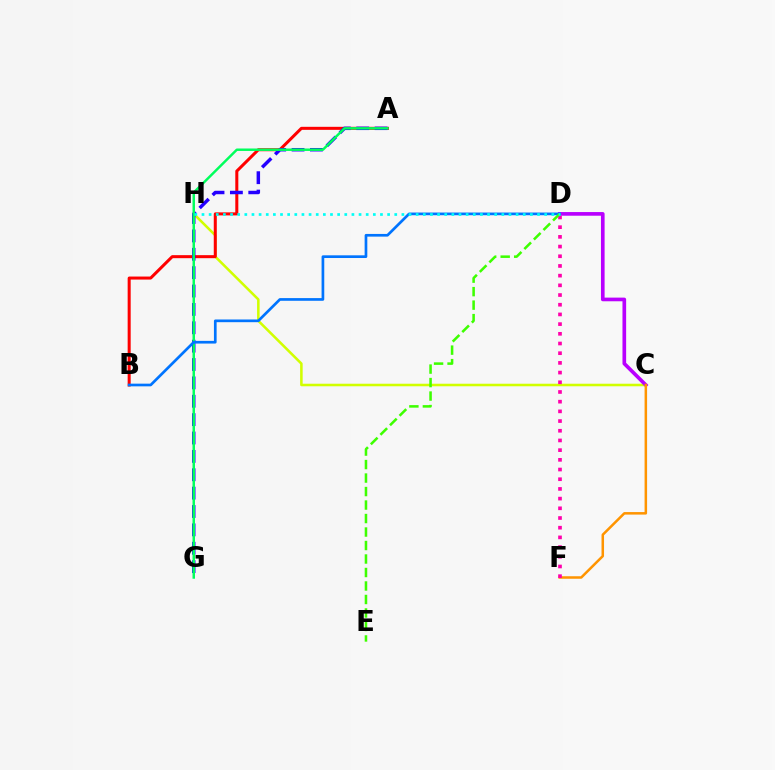{('C', 'H'): [{'color': '#d1ff00', 'line_style': 'solid', 'thickness': 1.83}], ('A', 'B'): [{'color': '#ff0000', 'line_style': 'solid', 'thickness': 2.18}], ('C', 'D'): [{'color': '#b900ff', 'line_style': 'solid', 'thickness': 2.63}], ('C', 'F'): [{'color': '#ff9400', 'line_style': 'solid', 'thickness': 1.81}], ('D', 'F'): [{'color': '#ff00ac', 'line_style': 'dotted', 'thickness': 2.63}], ('A', 'G'): [{'color': '#2500ff', 'line_style': 'dashed', 'thickness': 2.5}, {'color': '#00ff5c', 'line_style': 'solid', 'thickness': 1.77}], ('B', 'D'): [{'color': '#0074ff', 'line_style': 'solid', 'thickness': 1.94}], ('D', 'E'): [{'color': '#3dff00', 'line_style': 'dashed', 'thickness': 1.83}], ('D', 'H'): [{'color': '#00fff6', 'line_style': 'dotted', 'thickness': 1.94}]}